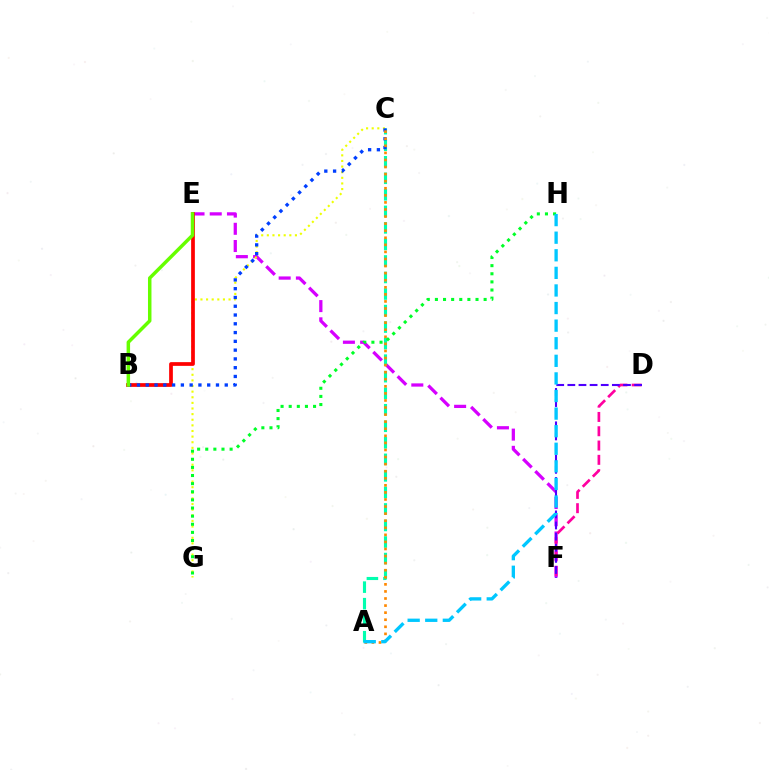{('E', 'F'): [{'color': '#d600ff', 'line_style': 'dashed', 'thickness': 2.34}], ('A', 'C'): [{'color': '#00ffaf', 'line_style': 'dashed', 'thickness': 2.25}, {'color': '#ff8800', 'line_style': 'dotted', 'thickness': 1.92}], ('D', 'F'): [{'color': '#ff00a0', 'line_style': 'dashed', 'thickness': 1.94}, {'color': '#4f00ff', 'line_style': 'dashed', 'thickness': 1.51}], ('C', 'G'): [{'color': '#eeff00', 'line_style': 'dotted', 'thickness': 1.53}], ('G', 'H'): [{'color': '#00ff27', 'line_style': 'dotted', 'thickness': 2.21}], ('B', 'E'): [{'color': '#ff0000', 'line_style': 'solid', 'thickness': 2.68}, {'color': '#66ff00', 'line_style': 'solid', 'thickness': 2.51}], ('B', 'C'): [{'color': '#003fff', 'line_style': 'dotted', 'thickness': 2.38}], ('A', 'H'): [{'color': '#00c7ff', 'line_style': 'dashed', 'thickness': 2.39}]}